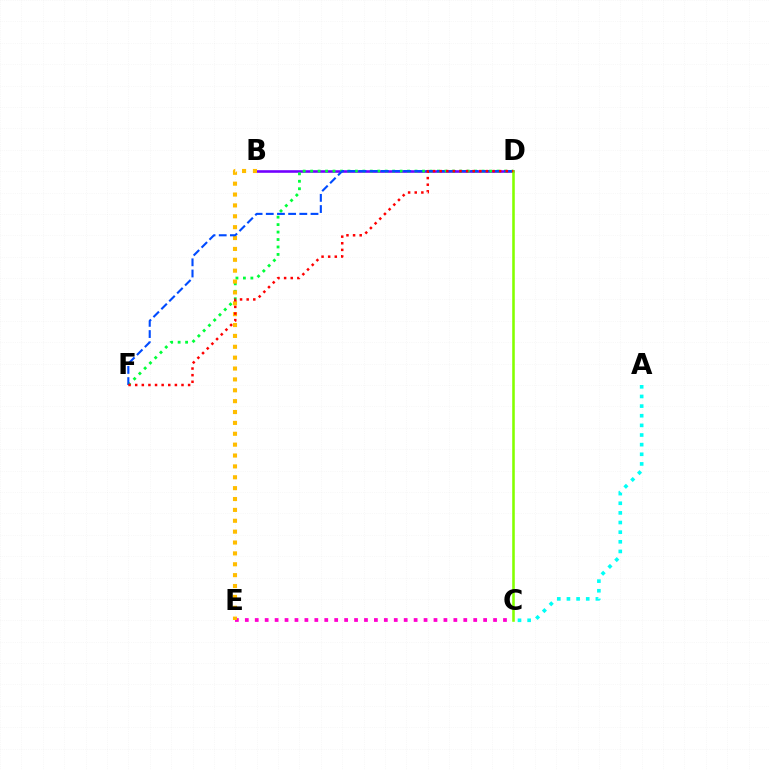{('B', 'D'): [{'color': '#7200ff', 'line_style': 'solid', 'thickness': 1.87}], ('C', 'E'): [{'color': '#ff00cf', 'line_style': 'dotted', 'thickness': 2.7}], ('D', 'F'): [{'color': '#00ff39', 'line_style': 'dotted', 'thickness': 2.03}, {'color': '#004bff', 'line_style': 'dashed', 'thickness': 1.52}, {'color': '#ff0000', 'line_style': 'dotted', 'thickness': 1.8}], ('A', 'C'): [{'color': '#00fff6', 'line_style': 'dotted', 'thickness': 2.62}], ('B', 'E'): [{'color': '#ffbd00', 'line_style': 'dotted', 'thickness': 2.95}], ('C', 'D'): [{'color': '#84ff00', 'line_style': 'solid', 'thickness': 1.86}]}